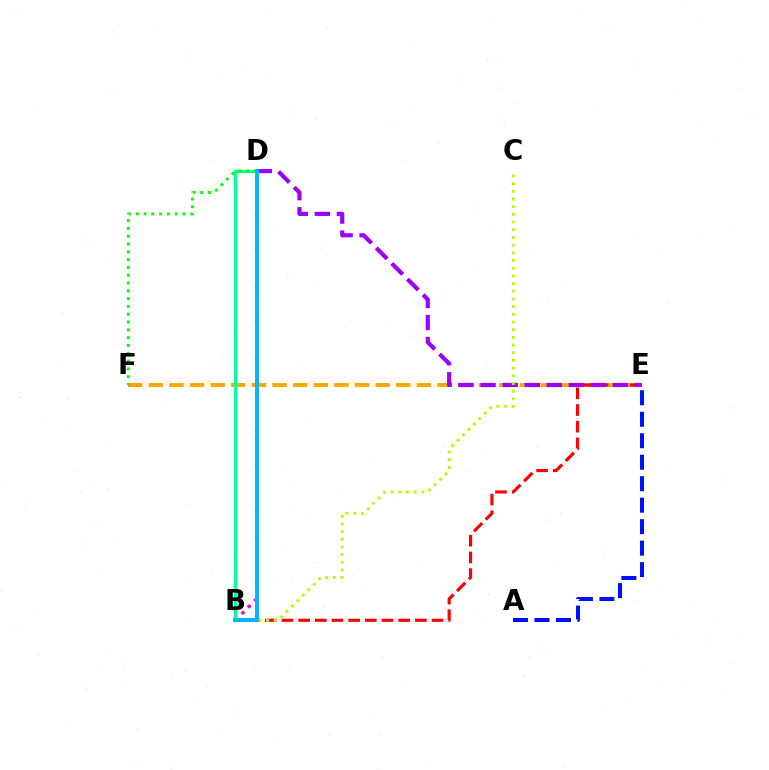{('E', 'F'): [{'color': '#ffa500', 'line_style': 'dashed', 'thickness': 2.8}], ('B', 'E'): [{'color': '#ff0000', 'line_style': 'dashed', 'thickness': 2.27}], ('D', 'E'): [{'color': '#9b00ff', 'line_style': 'dashed', 'thickness': 3.0}], ('B', 'D'): [{'color': '#ff00bd', 'line_style': 'dotted', 'thickness': 2.44}, {'color': '#00ff9d', 'line_style': 'solid', 'thickness': 2.36}, {'color': '#00b5ff', 'line_style': 'solid', 'thickness': 2.81}], ('A', 'E'): [{'color': '#0010ff', 'line_style': 'dashed', 'thickness': 2.92}], ('D', 'F'): [{'color': '#08ff00', 'line_style': 'dotted', 'thickness': 2.12}], ('B', 'C'): [{'color': '#b3ff00', 'line_style': 'dotted', 'thickness': 2.09}]}